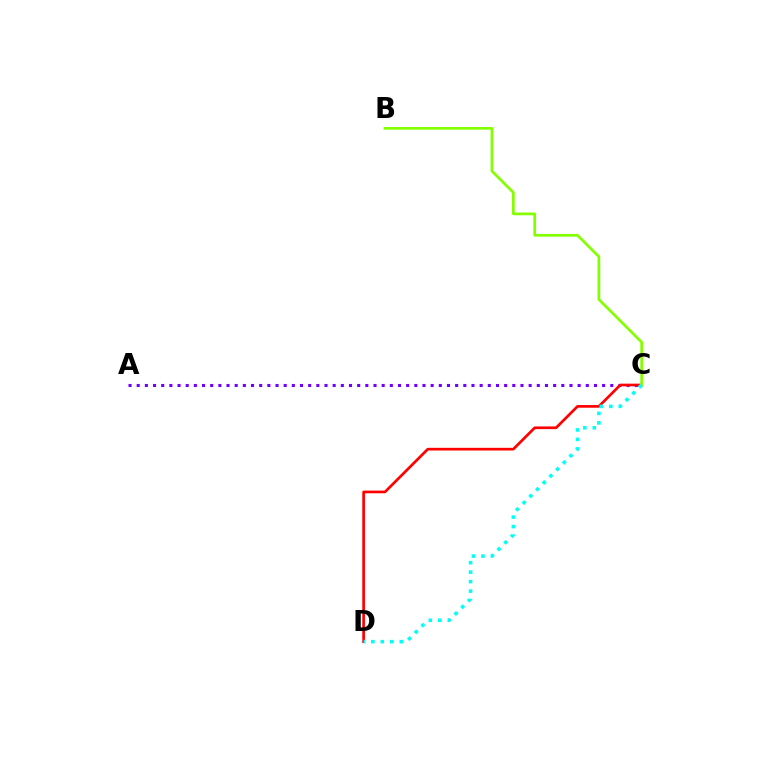{('A', 'C'): [{'color': '#7200ff', 'line_style': 'dotted', 'thickness': 2.22}], ('C', 'D'): [{'color': '#ff0000', 'line_style': 'solid', 'thickness': 1.93}, {'color': '#00fff6', 'line_style': 'dotted', 'thickness': 2.58}], ('B', 'C'): [{'color': '#84ff00', 'line_style': 'solid', 'thickness': 1.97}]}